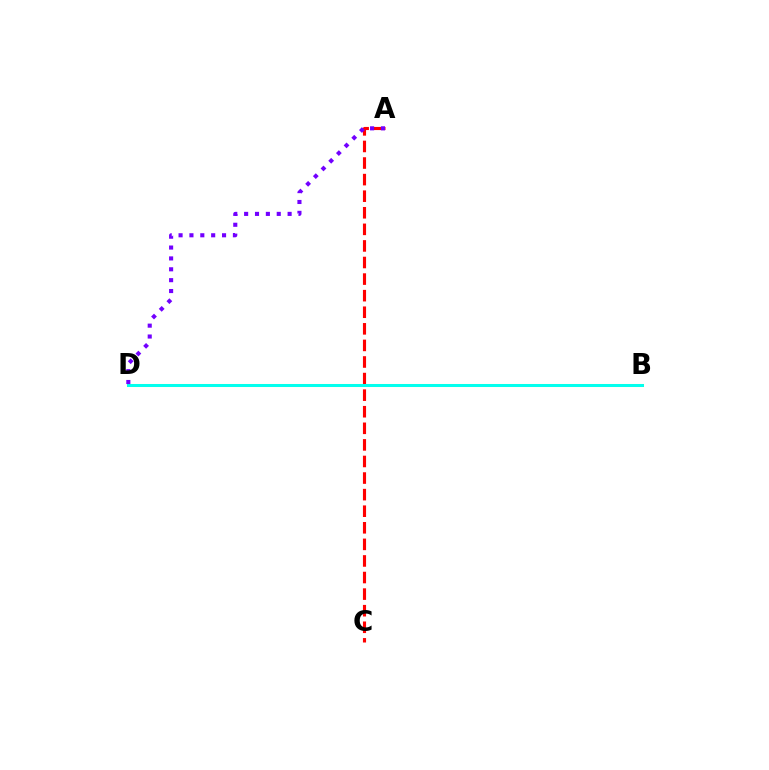{('B', 'D'): [{'color': '#84ff00', 'line_style': 'solid', 'thickness': 2.18}, {'color': '#00fff6', 'line_style': 'solid', 'thickness': 2.09}], ('A', 'C'): [{'color': '#ff0000', 'line_style': 'dashed', 'thickness': 2.25}], ('A', 'D'): [{'color': '#7200ff', 'line_style': 'dotted', 'thickness': 2.95}]}